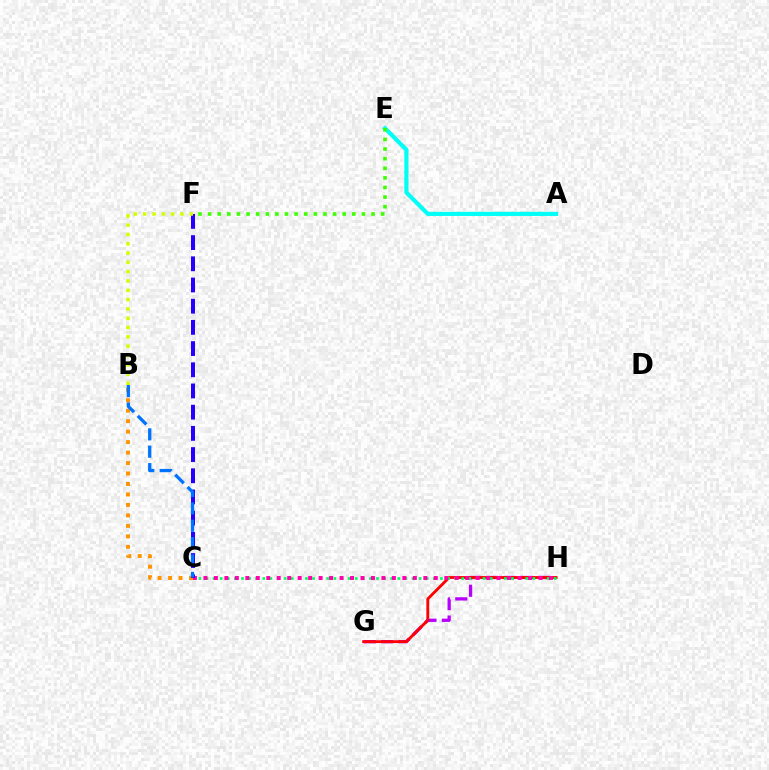{('G', 'H'): [{'color': '#b900ff', 'line_style': 'dashed', 'thickness': 2.36}, {'color': '#ff0000', 'line_style': 'solid', 'thickness': 2.04}], ('B', 'C'): [{'color': '#ff9400', 'line_style': 'dotted', 'thickness': 2.84}, {'color': '#0074ff', 'line_style': 'dashed', 'thickness': 2.36}], ('C', 'H'): [{'color': '#00ff5c', 'line_style': 'dotted', 'thickness': 1.93}, {'color': '#ff00ac', 'line_style': 'dotted', 'thickness': 2.84}], ('A', 'E'): [{'color': '#00fff6', 'line_style': 'solid', 'thickness': 2.98}], ('C', 'F'): [{'color': '#2500ff', 'line_style': 'dashed', 'thickness': 2.88}], ('E', 'F'): [{'color': '#3dff00', 'line_style': 'dotted', 'thickness': 2.61}], ('B', 'F'): [{'color': '#d1ff00', 'line_style': 'dotted', 'thickness': 2.53}]}